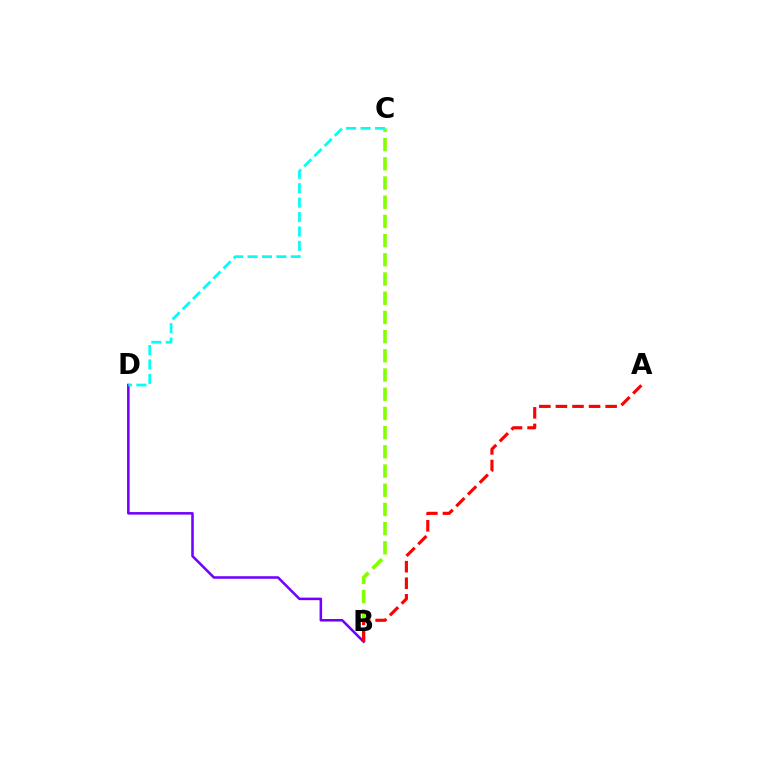{('B', 'C'): [{'color': '#84ff00', 'line_style': 'dashed', 'thickness': 2.61}], ('B', 'D'): [{'color': '#7200ff', 'line_style': 'solid', 'thickness': 1.83}], ('A', 'B'): [{'color': '#ff0000', 'line_style': 'dashed', 'thickness': 2.25}], ('C', 'D'): [{'color': '#00fff6', 'line_style': 'dashed', 'thickness': 1.96}]}